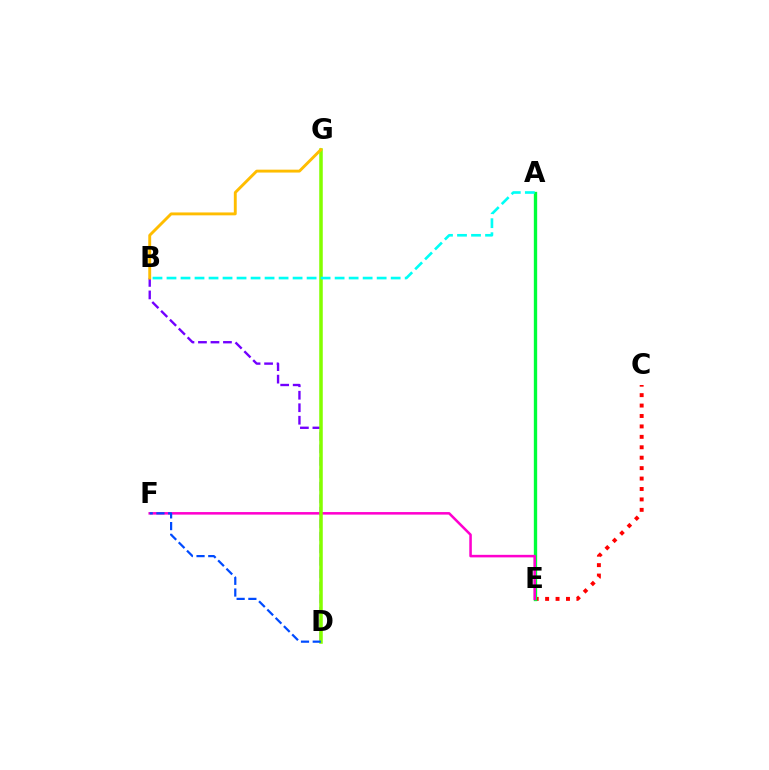{('C', 'E'): [{'color': '#ff0000', 'line_style': 'dotted', 'thickness': 2.83}], ('A', 'E'): [{'color': '#00ff39', 'line_style': 'solid', 'thickness': 2.4}], ('E', 'F'): [{'color': '#ff00cf', 'line_style': 'solid', 'thickness': 1.83}], ('B', 'D'): [{'color': '#7200ff', 'line_style': 'dashed', 'thickness': 1.7}], ('D', 'G'): [{'color': '#84ff00', 'line_style': 'solid', 'thickness': 2.54}], ('A', 'B'): [{'color': '#00fff6', 'line_style': 'dashed', 'thickness': 1.9}], ('D', 'F'): [{'color': '#004bff', 'line_style': 'dashed', 'thickness': 1.59}], ('B', 'G'): [{'color': '#ffbd00', 'line_style': 'solid', 'thickness': 2.08}]}